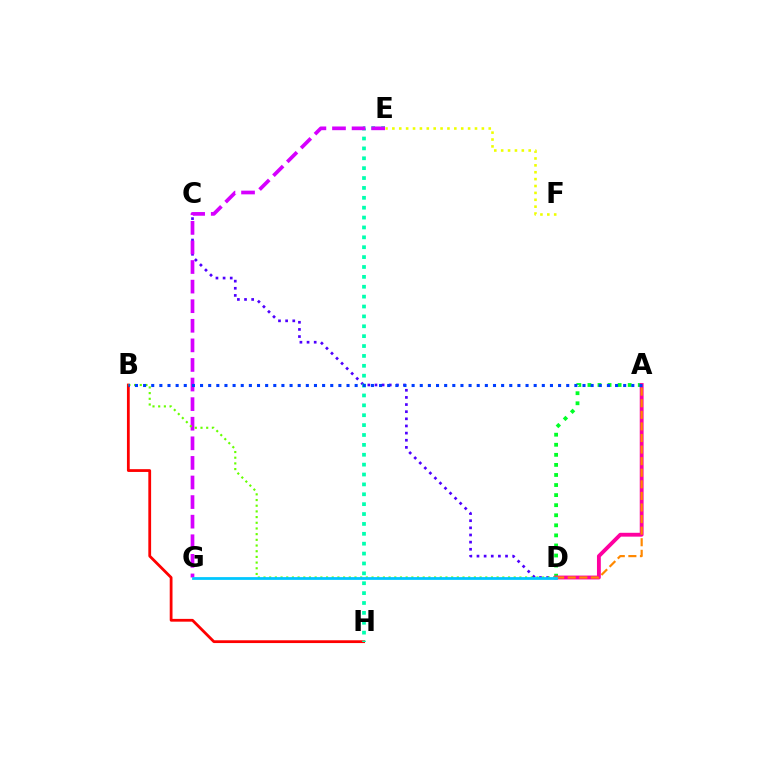{('B', 'H'): [{'color': '#ff0000', 'line_style': 'solid', 'thickness': 2.0}], ('A', 'D'): [{'color': '#00ff27', 'line_style': 'dotted', 'thickness': 2.74}, {'color': '#ff00a0', 'line_style': 'solid', 'thickness': 2.77}, {'color': '#ff8800', 'line_style': 'dashed', 'thickness': 1.57}], ('C', 'D'): [{'color': '#4f00ff', 'line_style': 'dotted', 'thickness': 1.94}], ('E', 'H'): [{'color': '#00ffaf', 'line_style': 'dotted', 'thickness': 2.69}], ('E', 'G'): [{'color': '#d600ff', 'line_style': 'dashed', 'thickness': 2.66}], ('E', 'F'): [{'color': '#eeff00', 'line_style': 'dotted', 'thickness': 1.87}], ('B', 'D'): [{'color': '#66ff00', 'line_style': 'dotted', 'thickness': 1.54}], ('A', 'B'): [{'color': '#003fff', 'line_style': 'dotted', 'thickness': 2.21}], ('D', 'G'): [{'color': '#00c7ff', 'line_style': 'solid', 'thickness': 1.99}]}